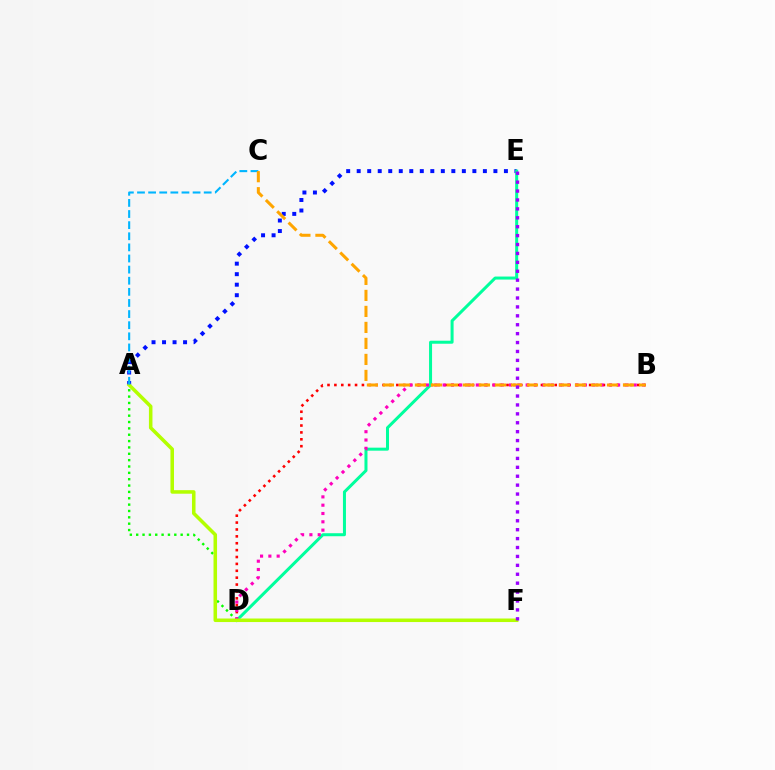{('A', 'E'): [{'color': '#0010ff', 'line_style': 'dotted', 'thickness': 2.86}], ('A', 'D'): [{'color': '#08ff00', 'line_style': 'dotted', 'thickness': 1.73}], ('B', 'D'): [{'color': '#ff0000', 'line_style': 'dotted', 'thickness': 1.87}, {'color': '#ff00bd', 'line_style': 'dotted', 'thickness': 2.26}], ('D', 'E'): [{'color': '#00ff9d', 'line_style': 'solid', 'thickness': 2.17}], ('A', 'F'): [{'color': '#b3ff00', 'line_style': 'solid', 'thickness': 2.55}], ('A', 'C'): [{'color': '#00b5ff', 'line_style': 'dashed', 'thickness': 1.51}], ('B', 'C'): [{'color': '#ffa500', 'line_style': 'dashed', 'thickness': 2.17}], ('E', 'F'): [{'color': '#9b00ff', 'line_style': 'dotted', 'thickness': 2.42}]}